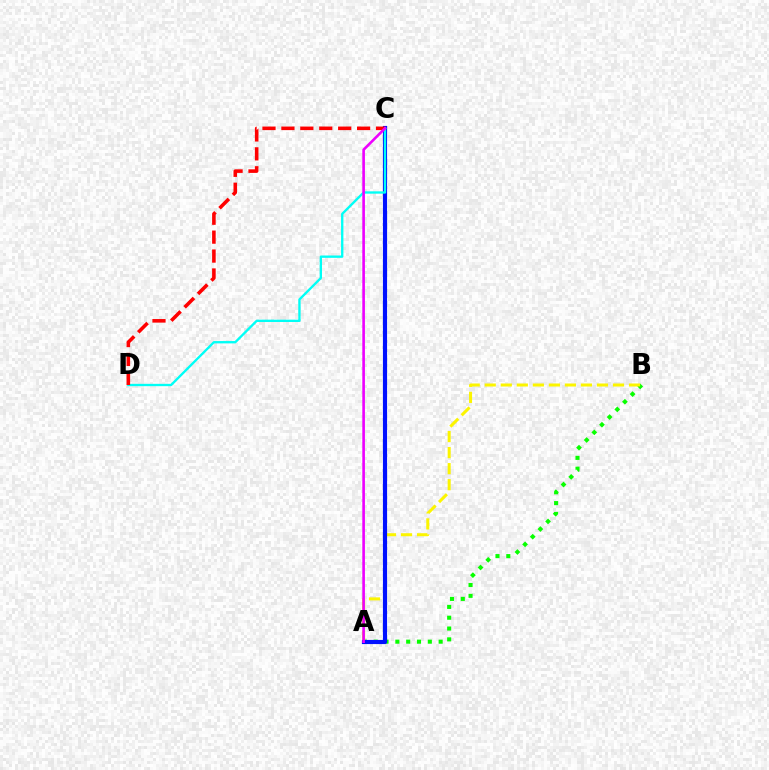{('A', 'B'): [{'color': '#08ff00', 'line_style': 'dotted', 'thickness': 2.94}, {'color': '#fcf500', 'line_style': 'dashed', 'thickness': 2.18}], ('A', 'C'): [{'color': '#0010ff', 'line_style': 'solid', 'thickness': 2.98}, {'color': '#ee00ff', 'line_style': 'solid', 'thickness': 1.89}], ('C', 'D'): [{'color': '#00fff6', 'line_style': 'solid', 'thickness': 1.68}, {'color': '#ff0000', 'line_style': 'dashed', 'thickness': 2.57}]}